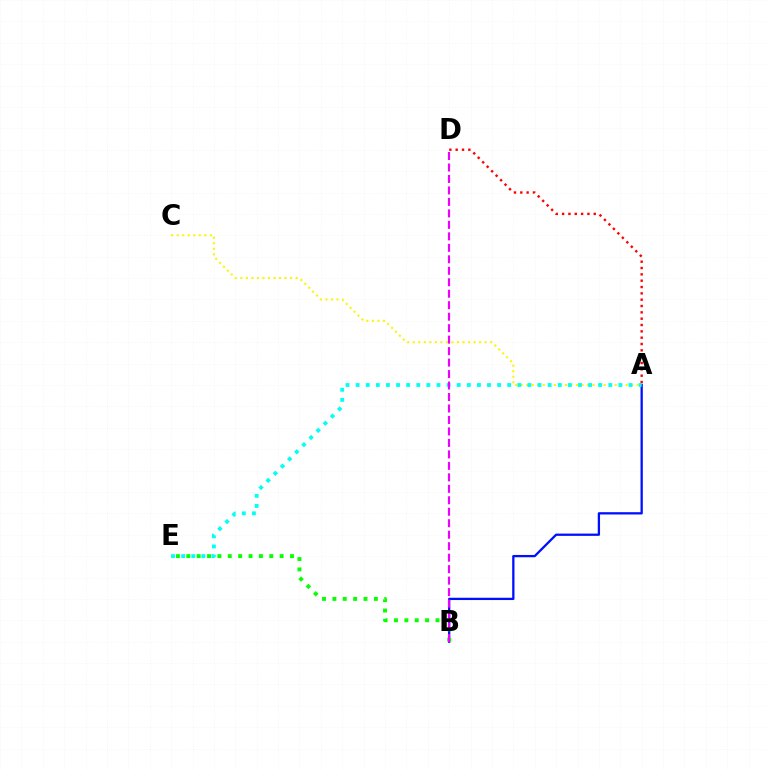{('A', 'C'): [{'color': '#fcf500', 'line_style': 'dotted', 'thickness': 1.5}], ('A', 'B'): [{'color': '#0010ff', 'line_style': 'solid', 'thickness': 1.65}], ('B', 'E'): [{'color': '#08ff00', 'line_style': 'dotted', 'thickness': 2.82}], ('A', 'E'): [{'color': '#00fff6', 'line_style': 'dotted', 'thickness': 2.75}], ('A', 'D'): [{'color': '#ff0000', 'line_style': 'dotted', 'thickness': 1.72}], ('B', 'D'): [{'color': '#ee00ff', 'line_style': 'dashed', 'thickness': 1.56}]}